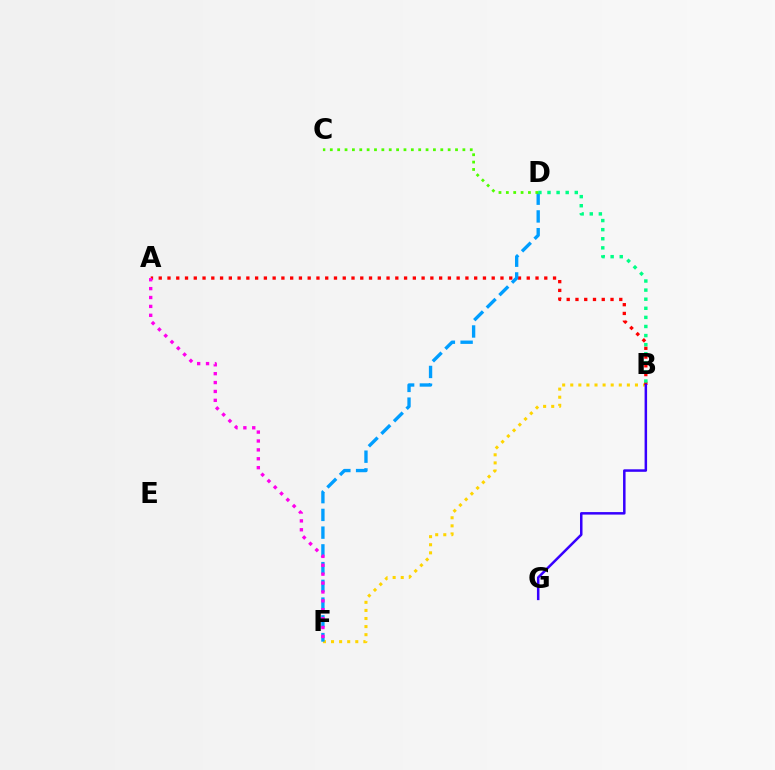{('B', 'F'): [{'color': '#ffd500', 'line_style': 'dotted', 'thickness': 2.2}], ('A', 'B'): [{'color': '#ff0000', 'line_style': 'dotted', 'thickness': 2.38}], ('D', 'F'): [{'color': '#009eff', 'line_style': 'dashed', 'thickness': 2.41}], ('B', 'D'): [{'color': '#00ff86', 'line_style': 'dotted', 'thickness': 2.47}], ('C', 'D'): [{'color': '#4fff00', 'line_style': 'dotted', 'thickness': 2.0}], ('A', 'F'): [{'color': '#ff00ed', 'line_style': 'dotted', 'thickness': 2.42}], ('B', 'G'): [{'color': '#3700ff', 'line_style': 'solid', 'thickness': 1.8}]}